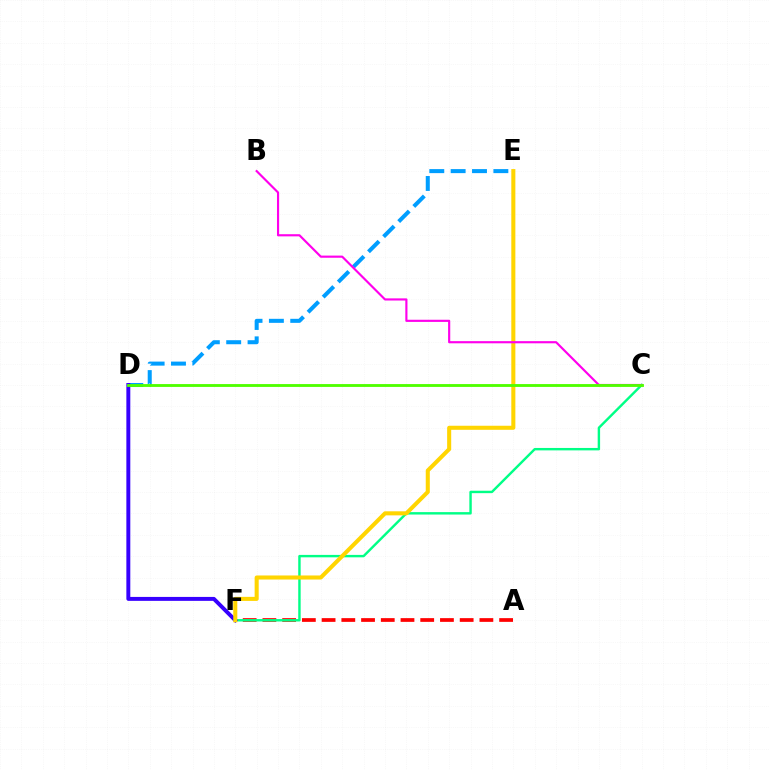{('A', 'F'): [{'color': '#ff0000', 'line_style': 'dashed', 'thickness': 2.68}], ('D', 'E'): [{'color': '#009eff', 'line_style': 'dashed', 'thickness': 2.9}], ('C', 'F'): [{'color': '#00ff86', 'line_style': 'solid', 'thickness': 1.74}], ('D', 'F'): [{'color': '#3700ff', 'line_style': 'solid', 'thickness': 2.83}], ('E', 'F'): [{'color': '#ffd500', 'line_style': 'solid', 'thickness': 2.92}], ('B', 'C'): [{'color': '#ff00ed', 'line_style': 'solid', 'thickness': 1.55}], ('C', 'D'): [{'color': '#4fff00', 'line_style': 'solid', 'thickness': 2.05}]}